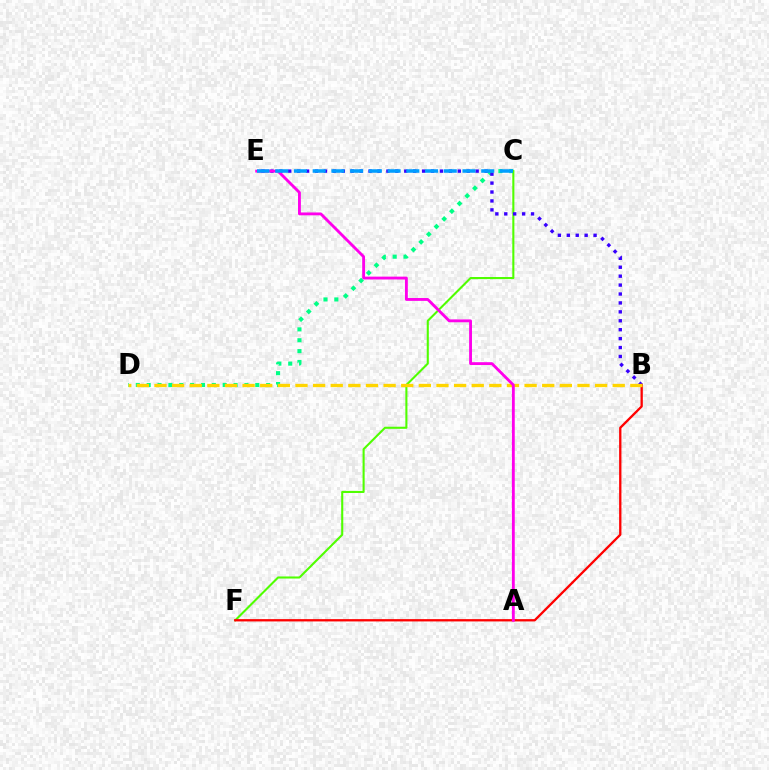{('C', 'D'): [{'color': '#00ff86', 'line_style': 'dotted', 'thickness': 2.95}], ('C', 'F'): [{'color': '#4fff00', 'line_style': 'solid', 'thickness': 1.5}], ('B', 'E'): [{'color': '#3700ff', 'line_style': 'dotted', 'thickness': 2.42}], ('B', 'F'): [{'color': '#ff0000', 'line_style': 'solid', 'thickness': 1.66}], ('B', 'D'): [{'color': '#ffd500', 'line_style': 'dashed', 'thickness': 2.39}], ('A', 'E'): [{'color': '#ff00ed', 'line_style': 'solid', 'thickness': 2.05}], ('C', 'E'): [{'color': '#009eff', 'line_style': 'dashed', 'thickness': 2.54}]}